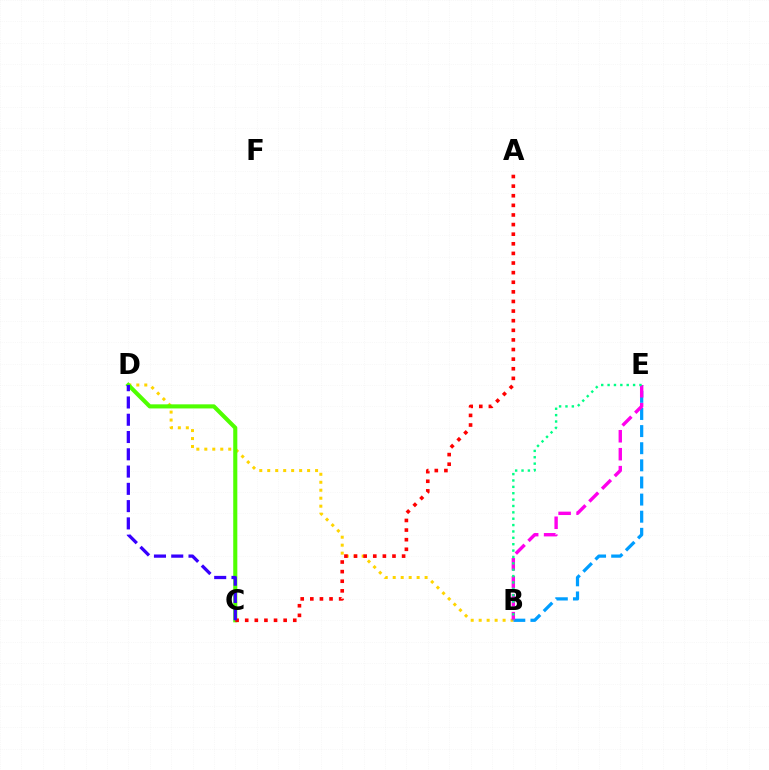{('B', 'E'): [{'color': '#009eff', 'line_style': 'dashed', 'thickness': 2.33}, {'color': '#ff00ed', 'line_style': 'dashed', 'thickness': 2.44}, {'color': '#00ff86', 'line_style': 'dotted', 'thickness': 1.73}], ('B', 'D'): [{'color': '#ffd500', 'line_style': 'dotted', 'thickness': 2.17}], ('C', 'D'): [{'color': '#4fff00', 'line_style': 'solid', 'thickness': 2.95}, {'color': '#3700ff', 'line_style': 'dashed', 'thickness': 2.35}], ('A', 'C'): [{'color': '#ff0000', 'line_style': 'dotted', 'thickness': 2.61}]}